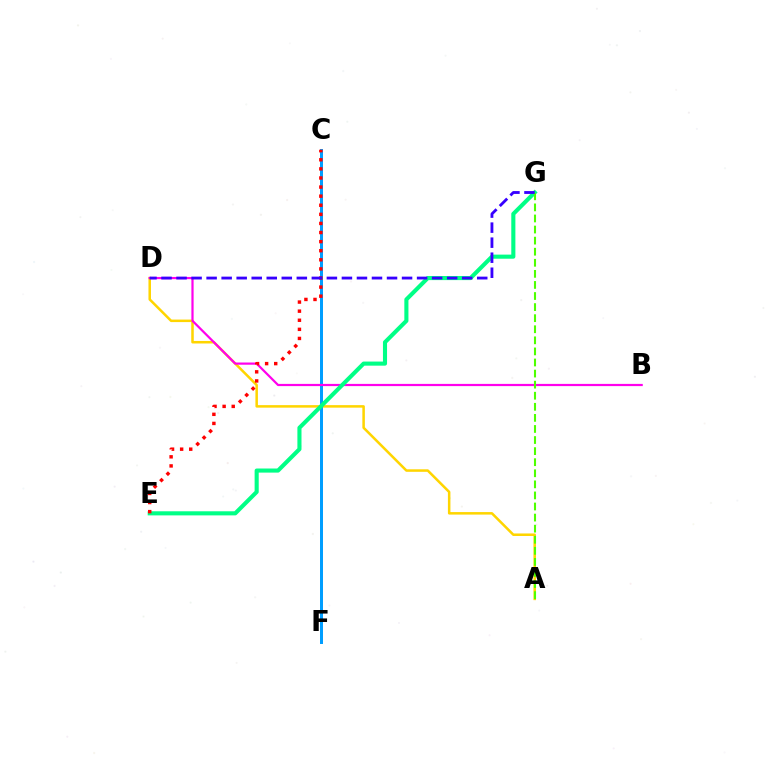{('A', 'D'): [{'color': '#ffd500', 'line_style': 'solid', 'thickness': 1.81}], ('C', 'F'): [{'color': '#009eff', 'line_style': 'solid', 'thickness': 2.15}], ('B', 'D'): [{'color': '#ff00ed', 'line_style': 'solid', 'thickness': 1.59}], ('E', 'G'): [{'color': '#00ff86', 'line_style': 'solid', 'thickness': 2.95}], ('A', 'G'): [{'color': '#4fff00', 'line_style': 'dashed', 'thickness': 1.51}], ('C', 'E'): [{'color': '#ff0000', 'line_style': 'dotted', 'thickness': 2.47}], ('D', 'G'): [{'color': '#3700ff', 'line_style': 'dashed', 'thickness': 2.04}]}